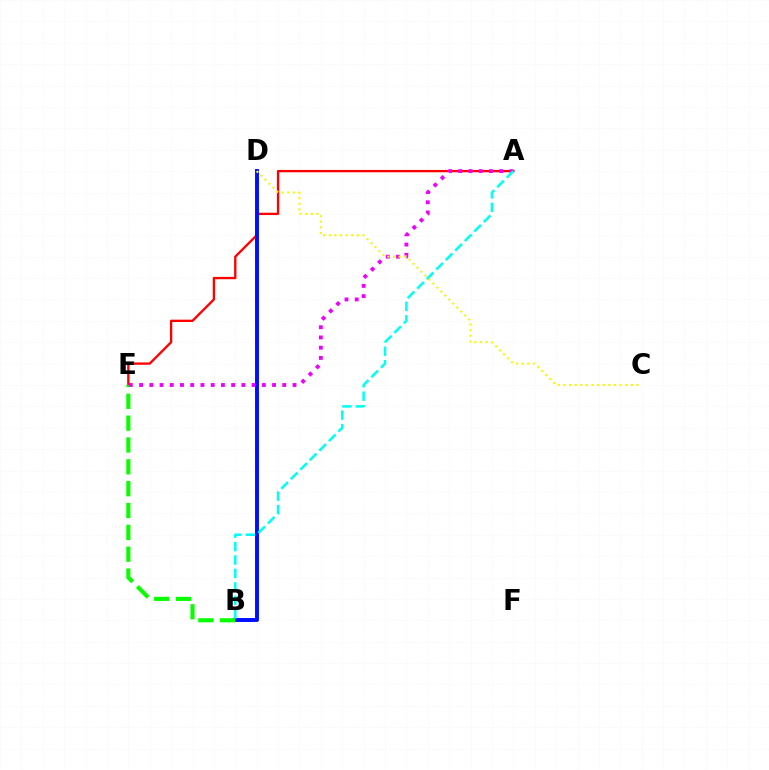{('A', 'E'): [{'color': '#ff0000', 'line_style': 'solid', 'thickness': 1.68}, {'color': '#ee00ff', 'line_style': 'dotted', 'thickness': 2.78}], ('B', 'D'): [{'color': '#0010ff', 'line_style': 'solid', 'thickness': 2.84}], ('B', 'E'): [{'color': '#08ff00', 'line_style': 'dashed', 'thickness': 2.97}], ('C', 'D'): [{'color': '#fcf500', 'line_style': 'dotted', 'thickness': 1.53}], ('A', 'B'): [{'color': '#00fff6', 'line_style': 'dashed', 'thickness': 1.83}]}